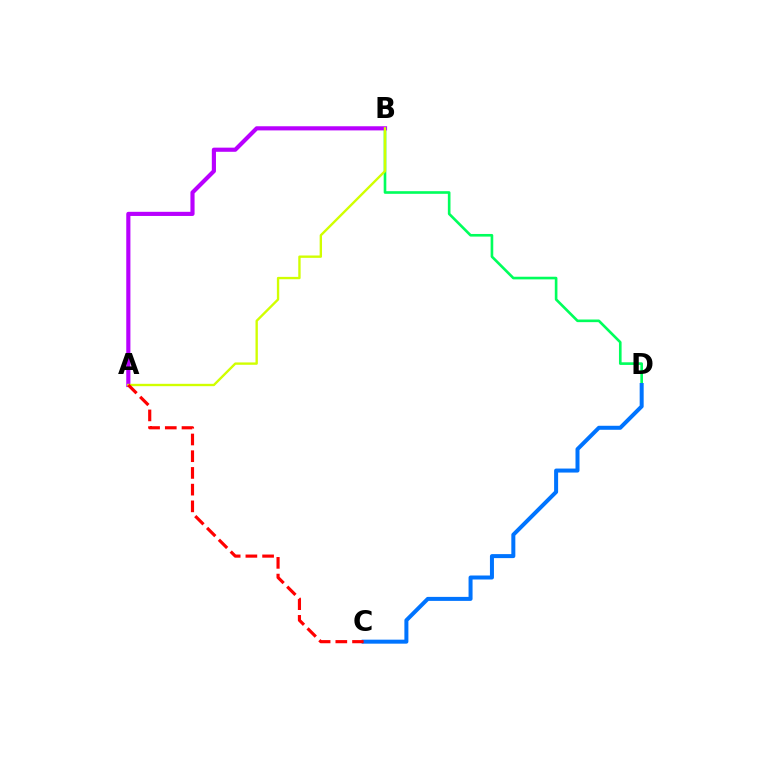{('B', 'D'): [{'color': '#00ff5c', 'line_style': 'solid', 'thickness': 1.9}], ('A', 'B'): [{'color': '#b900ff', 'line_style': 'solid', 'thickness': 2.98}, {'color': '#d1ff00', 'line_style': 'solid', 'thickness': 1.7}], ('C', 'D'): [{'color': '#0074ff', 'line_style': 'solid', 'thickness': 2.88}], ('A', 'C'): [{'color': '#ff0000', 'line_style': 'dashed', 'thickness': 2.27}]}